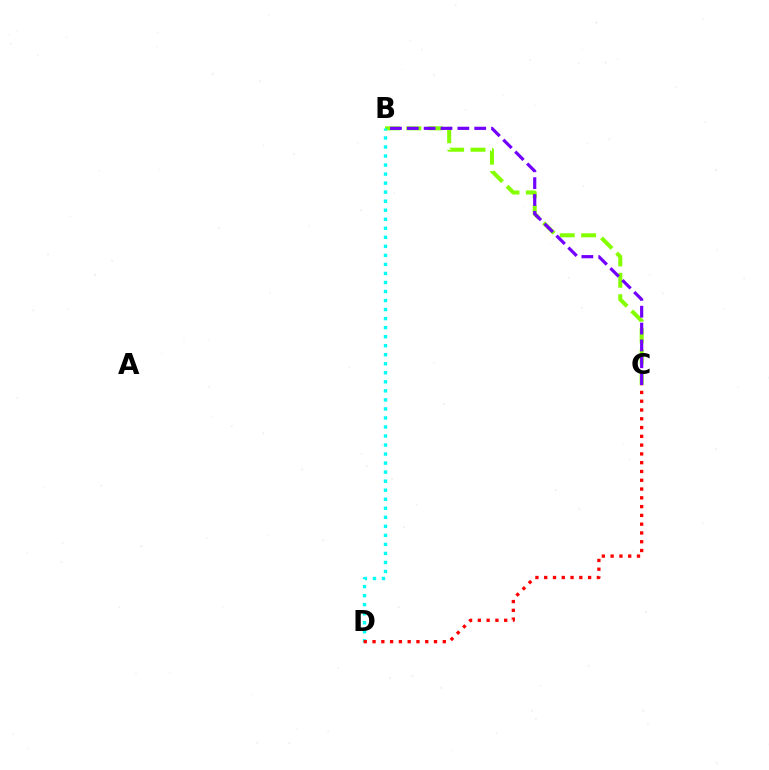{('B', 'C'): [{'color': '#84ff00', 'line_style': 'dashed', 'thickness': 2.91}, {'color': '#7200ff', 'line_style': 'dashed', 'thickness': 2.29}], ('B', 'D'): [{'color': '#00fff6', 'line_style': 'dotted', 'thickness': 2.45}], ('C', 'D'): [{'color': '#ff0000', 'line_style': 'dotted', 'thickness': 2.39}]}